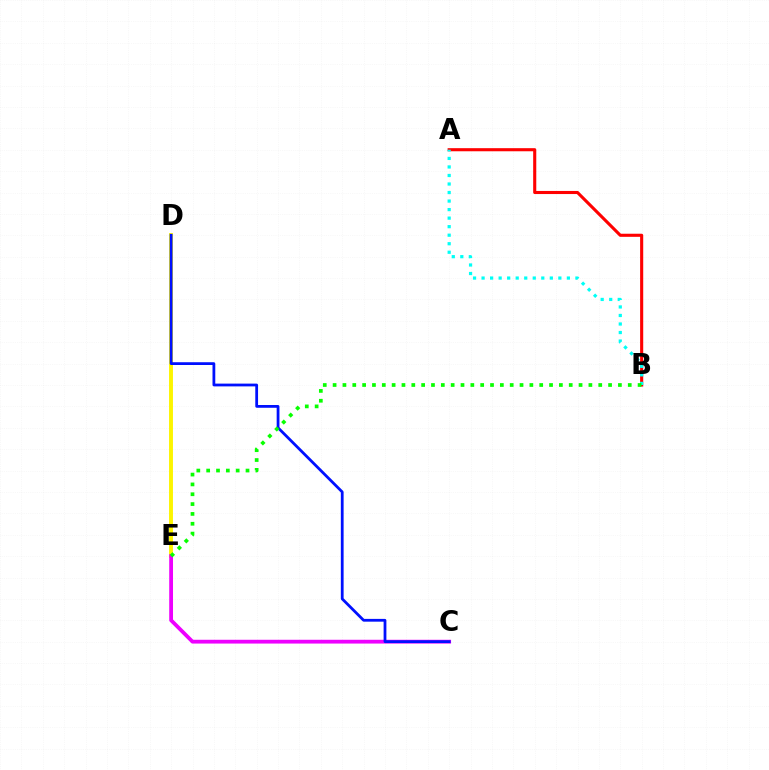{('D', 'E'): [{'color': '#fcf500', 'line_style': 'solid', 'thickness': 2.82}], ('A', 'B'): [{'color': '#ff0000', 'line_style': 'solid', 'thickness': 2.23}, {'color': '#00fff6', 'line_style': 'dotted', 'thickness': 2.32}], ('C', 'E'): [{'color': '#ee00ff', 'line_style': 'solid', 'thickness': 2.73}], ('C', 'D'): [{'color': '#0010ff', 'line_style': 'solid', 'thickness': 2.0}], ('B', 'E'): [{'color': '#08ff00', 'line_style': 'dotted', 'thickness': 2.67}]}